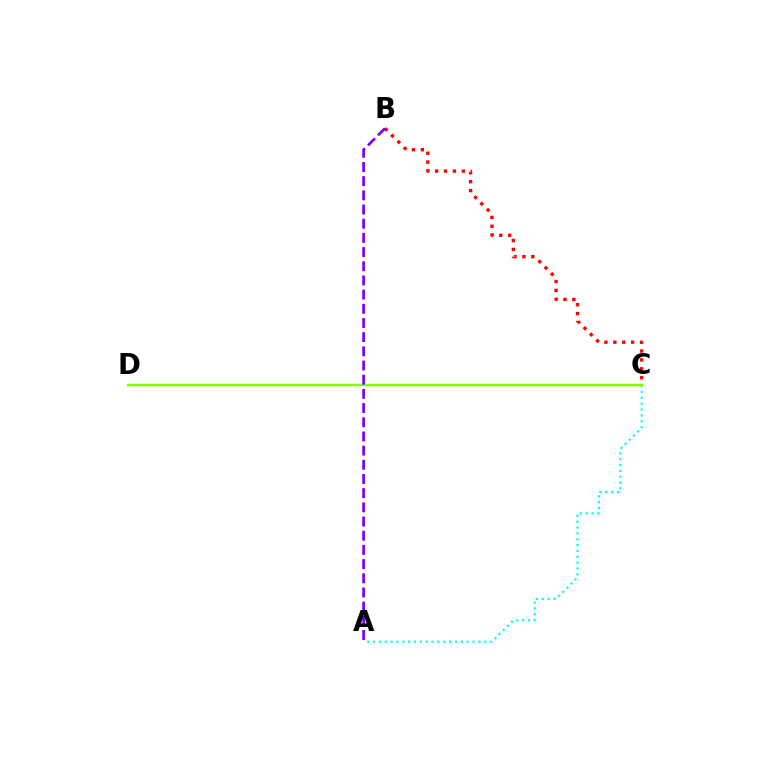{('A', 'C'): [{'color': '#00fff6', 'line_style': 'dotted', 'thickness': 1.59}], ('C', 'D'): [{'color': '#84ff00', 'line_style': 'solid', 'thickness': 1.79}], ('B', 'C'): [{'color': '#ff0000', 'line_style': 'dotted', 'thickness': 2.42}], ('A', 'B'): [{'color': '#7200ff', 'line_style': 'dashed', 'thickness': 1.93}]}